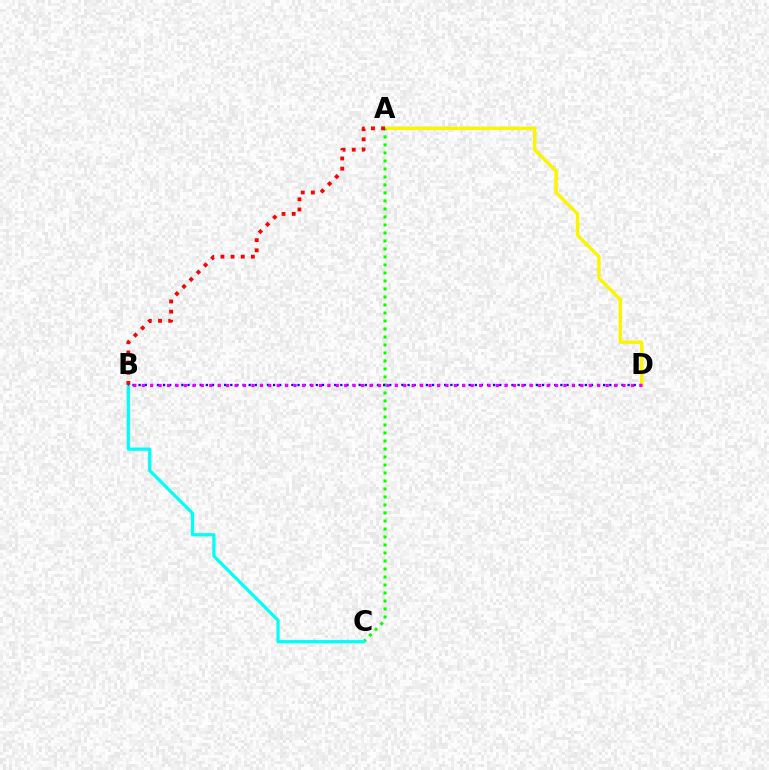{('A', 'D'): [{'color': '#fcf500', 'line_style': 'solid', 'thickness': 2.46}], ('A', 'C'): [{'color': '#08ff00', 'line_style': 'dotted', 'thickness': 2.17}], ('B', 'C'): [{'color': '#00fff6', 'line_style': 'solid', 'thickness': 2.31}], ('B', 'D'): [{'color': '#0010ff', 'line_style': 'dotted', 'thickness': 1.66}, {'color': '#ee00ff', 'line_style': 'dotted', 'thickness': 2.29}], ('A', 'B'): [{'color': '#ff0000', 'line_style': 'dotted', 'thickness': 2.76}]}